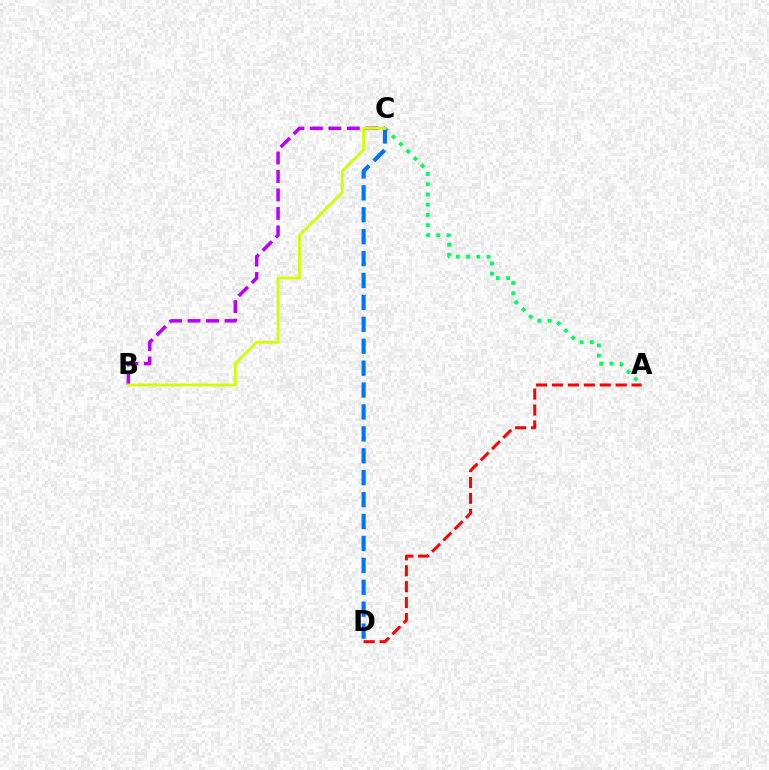{('A', 'D'): [{'color': '#ff0000', 'line_style': 'dashed', 'thickness': 2.16}], ('A', 'C'): [{'color': '#00ff5c', 'line_style': 'dotted', 'thickness': 2.78}], ('C', 'D'): [{'color': '#0074ff', 'line_style': 'dashed', 'thickness': 2.98}], ('B', 'C'): [{'color': '#b900ff', 'line_style': 'dashed', 'thickness': 2.51}, {'color': '#d1ff00', 'line_style': 'solid', 'thickness': 2.04}]}